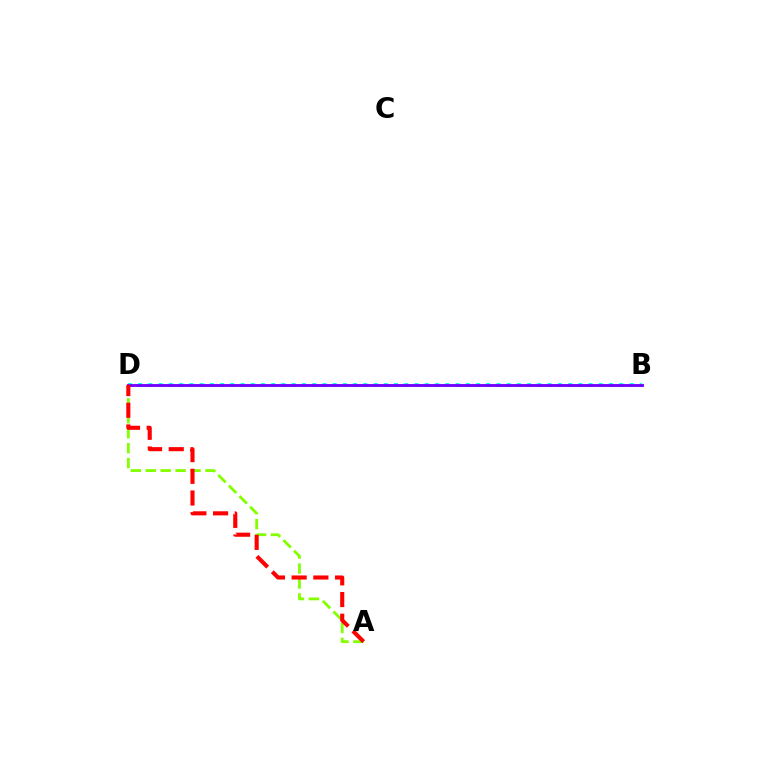{('B', 'D'): [{'color': '#00fff6', 'line_style': 'dotted', 'thickness': 2.78}, {'color': '#7200ff', 'line_style': 'solid', 'thickness': 2.06}], ('A', 'D'): [{'color': '#84ff00', 'line_style': 'dashed', 'thickness': 2.03}, {'color': '#ff0000', 'line_style': 'dashed', 'thickness': 2.95}]}